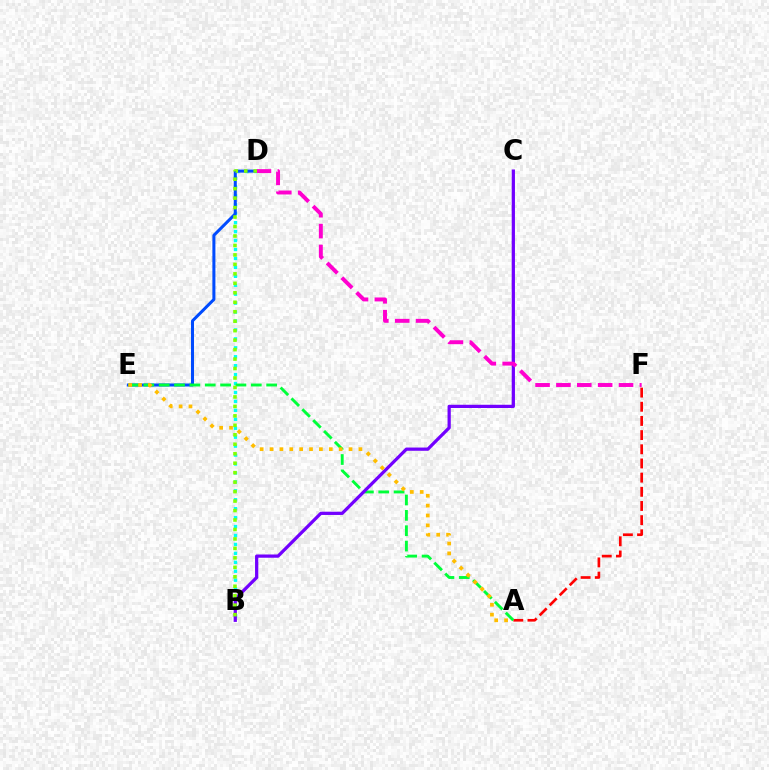{('A', 'F'): [{'color': '#ff0000', 'line_style': 'dashed', 'thickness': 1.93}], ('B', 'D'): [{'color': '#00fff6', 'line_style': 'dotted', 'thickness': 2.43}, {'color': '#84ff00', 'line_style': 'dotted', 'thickness': 2.57}], ('D', 'E'): [{'color': '#004bff', 'line_style': 'solid', 'thickness': 2.18}], ('A', 'E'): [{'color': '#00ff39', 'line_style': 'dashed', 'thickness': 2.09}, {'color': '#ffbd00', 'line_style': 'dotted', 'thickness': 2.68}], ('B', 'C'): [{'color': '#7200ff', 'line_style': 'solid', 'thickness': 2.34}], ('D', 'F'): [{'color': '#ff00cf', 'line_style': 'dashed', 'thickness': 2.83}]}